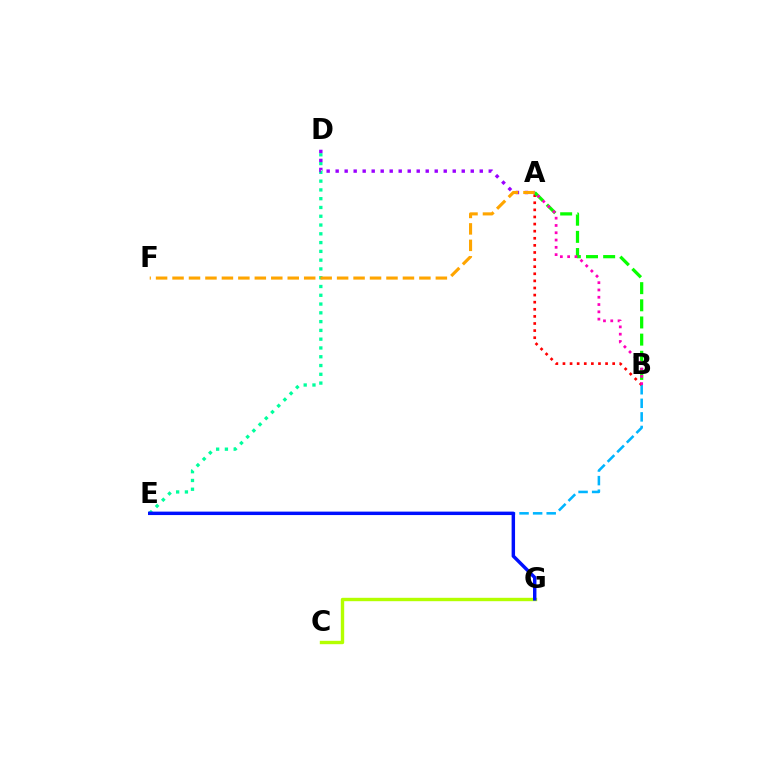{('D', 'E'): [{'color': '#00ff9d', 'line_style': 'dotted', 'thickness': 2.39}], ('B', 'E'): [{'color': '#00b5ff', 'line_style': 'dashed', 'thickness': 1.84}], ('A', 'B'): [{'color': '#ff0000', 'line_style': 'dotted', 'thickness': 1.93}, {'color': '#08ff00', 'line_style': 'dashed', 'thickness': 2.33}, {'color': '#ff00bd', 'line_style': 'dotted', 'thickness': 1.98}], ('A', 'D'): [{'color': '#9b00ff', 'line_style': 'dotted', 'thickness': 2.45}], ('A', 'F'): [{'color': '#ffa500', 'line_style': 'dashed', 'thickness': 2.24}], ('C', 'G'): [{'color': '#b3ff00', 'line_style': 'solid', 'thickness': 2.44}], ('E', 'G'): [{'color': '#0010ff', 'line_style': 'solid', 'thickness': 2.48}]}